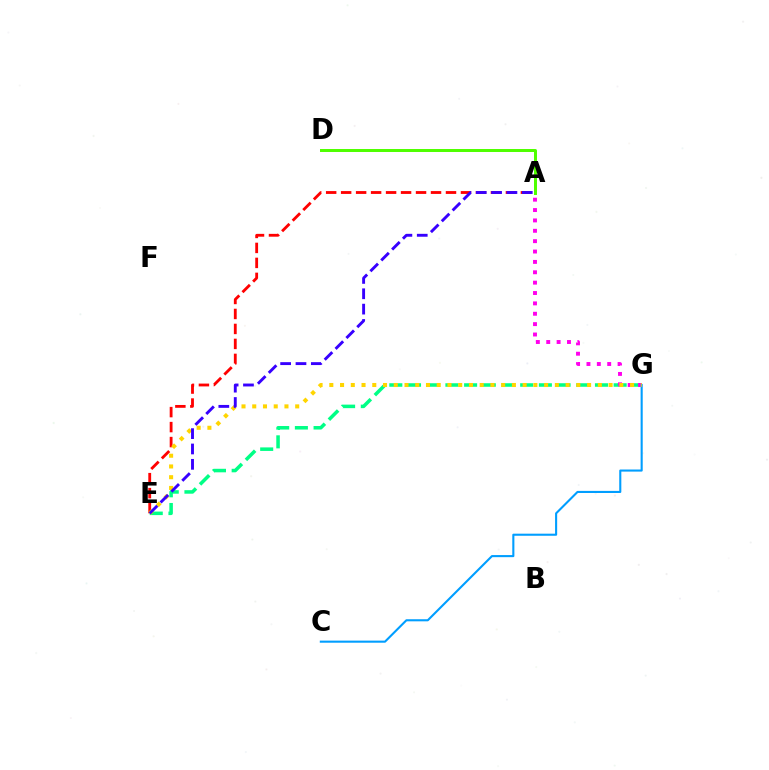{('A', 'E'): [{'color': '#ff0000', 'line_style': 'dashed', 'thickness': 2.03}, {'color': '#3700ff', 'line_style': 'dashed', 'thickness': 2.08}], ('E', 'G'): [{'color': '#00ff86', 'line_style': 'dashed', 'thickness': 2.54}, {'color': '#ffd500', 'line_style': 'dotted', 'thickness': 2.92}], ('A', 'G'): [{'color': '#ff00ed', 'line_style': 'dotted', 'thickness': 2.82}], ('C', 'G'): [{'color': '#009eff', 'line_style': 'solid', 'thickness': 1.51}], ('A', 'D'): [{'color': '#4fff00', 'line_style': 'solid', 'thickness': 2.15}]}